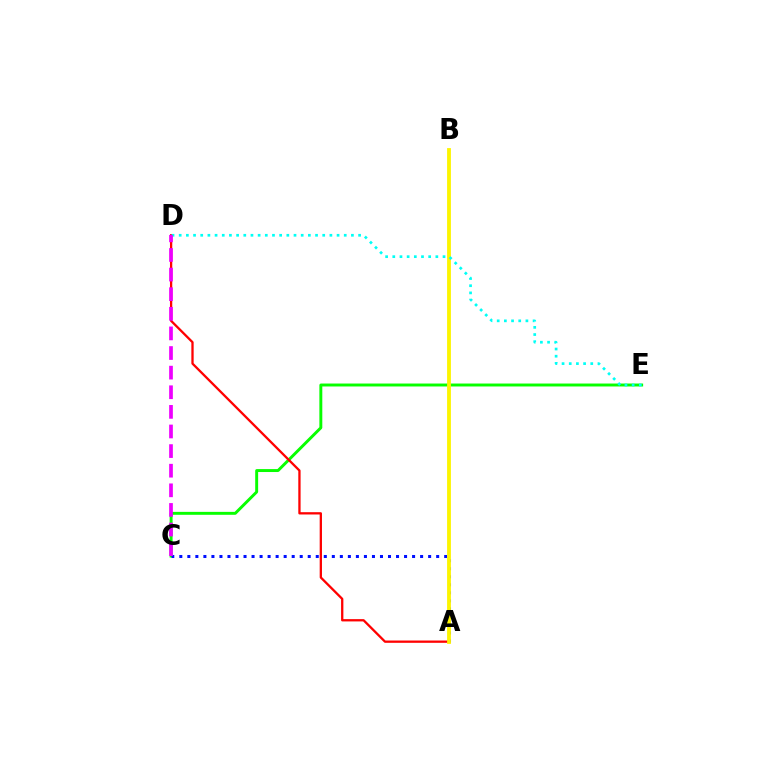{('C', 'E'): [{'color': '#08ff00', 'line_style': 'solid', 'thickness': 2.11}], ('A', 'C'): [{'color': '#0010ff', 'line_style': 'dotted', 'thickness': 2.18}], ('A', 'D'): [{'color': '#ff0000', 'line_style': 'solid', 'thickness': 1.65}], ('A', 'B'): [{'color': '#fcf500', 'line_style': 'solid', 'thickness': 2.75}], ('D', 'E'): [{'color': '#00fff6', 'line_style': 'dotted', 'thickness': 1.95}], ('C', 'D'): [{'color': '#ee00ff', 'line_style': 'dashed', 'thickness': 2.66}]}